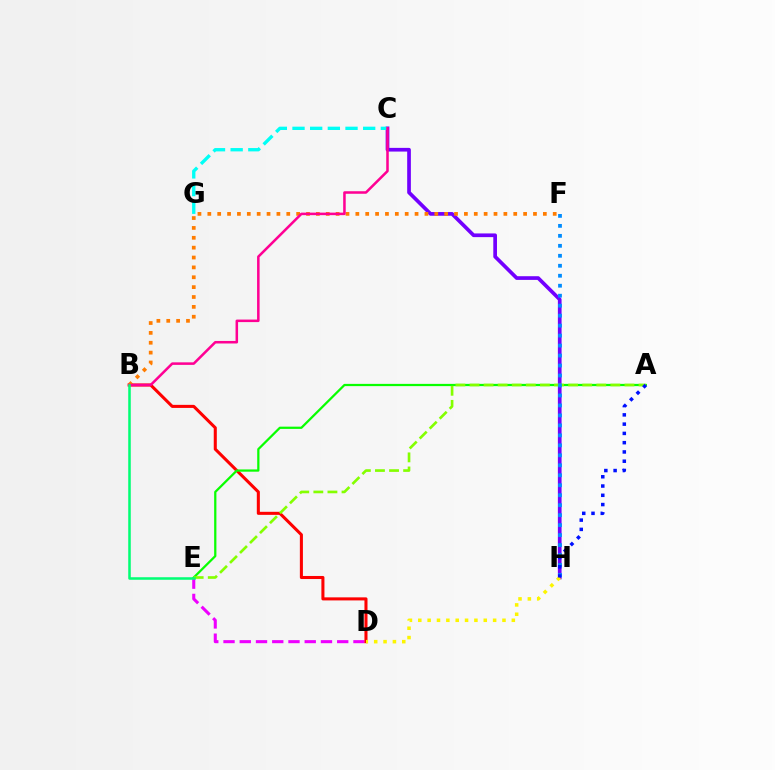{('D', 'E'): [{'color': '#ee00ff', 'line_style': 'dashed', 'thickness': 2.21}], ('B', 'D'): [{'color': '#ff0000', 'line_style': 'solid', 'thickness': 2.2}], ('A', 'E'): [{'color': '#08ff00', 'line_style': 'solid', 'thickness': 1.62}, {'color': '#84ff00', 'line_style': 'dashed', 'thickness': 1.91}], ('C', 'H'): [{'color': '#7200ff', 'line_style': 'solid', 'thickness': 2.66}], ('F', 'H'): [{'color': '#008cff', 'line_style': 'dotted', 'thickness': 2.71}], ('C', 'G'): [{'color': '#00fff6', 'line_style': 'dashed', 'thickness': 2.4}], ('B', 'F'): [{'color': '#ff7c00', 'line_style': 'dotted', 'thickness': 2.68}], ('B', 'C'): [{'color': '#ff0094', 'line_style': 'solid', 'thickness': 1.82}], ('D', 'H'): [{'color': '#fcf500', 'line_style': 'dotted', 'thickness': 2.54}], ('B', 'E'): [{'color': '#00ff74', 'line_style': 'solid', 'thickness': 1.83}], ('A', 'H'): [{'color': '#0010ff', 'line_style': 'dotted', 'thickness': 2.52}]}